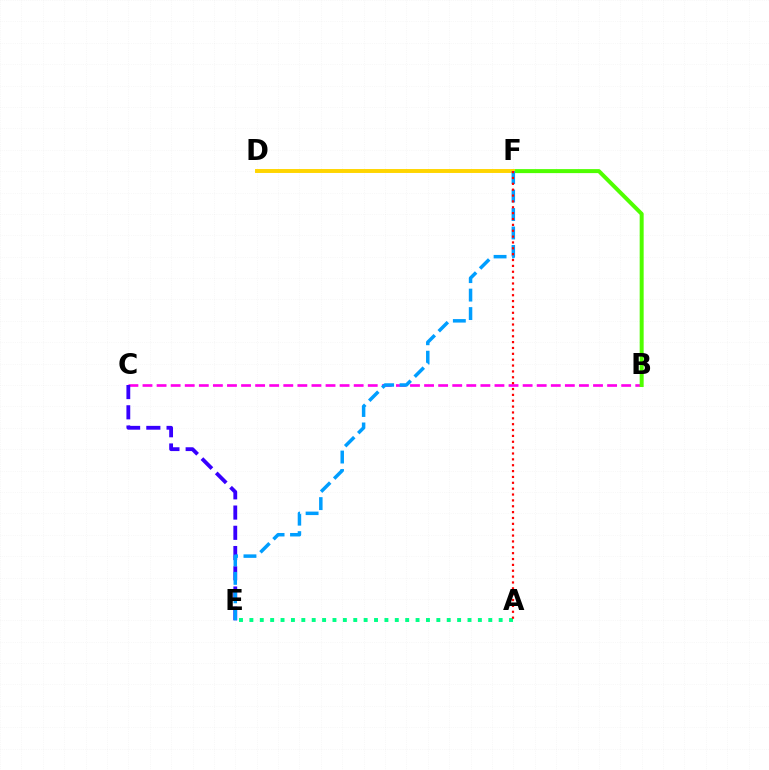{('A', 'E'): [{'color': '#00ff86', 'line_style': 'dotted', 'thickness': 2.82}], ('B', 'C'): [{'color': '#ff00ed', 'line_style': 'dashed', 'thickness': 1.91}], ('C', 'E'): [{'color': '#3700ff', 'line_style': 'dashed', 'thickness': 2.75}], ('B', 'F'): [{'color': '#4fff00', 'line_style': 'solid', 'thickness': 2.87}], ('D', 'F'): [{'color': '#ffd500', 'line_style': 'solid', 'thickness': 2.82}], ('E', 'F'): [{'color': '#009eff', 'line_style': 'dashed', 'thickness': 2.51}], ('A', 'F'): [{'color': '#ff0000', 'line_style': 'dotted', 'thickness': 1.59}]}